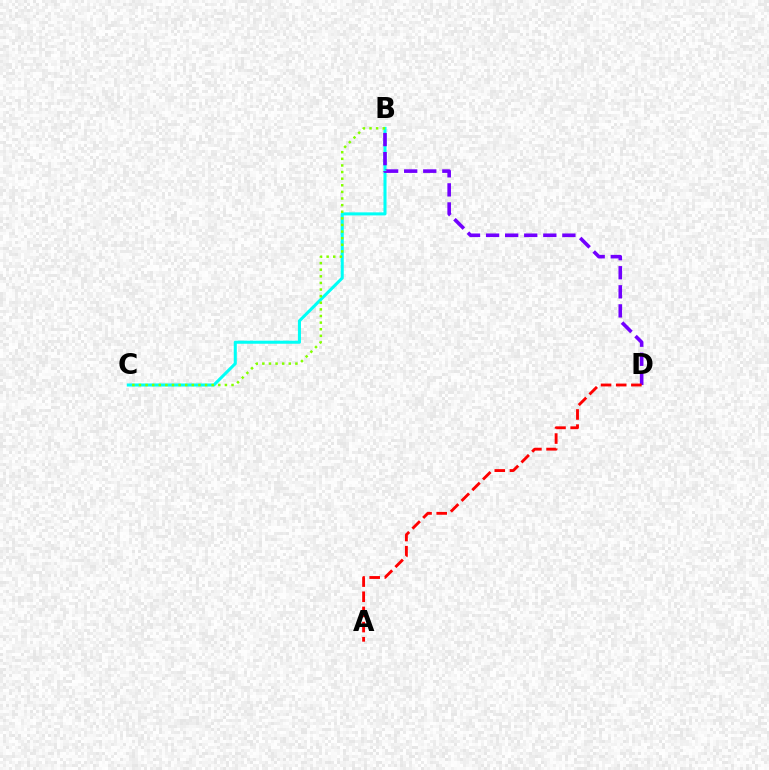{('B', 'C'): [{'color': '#00fff6', 'line_style': 'solid', 'thickness': 2.2}, {'color': '#84ff00', 'line_style': 'dotted', 'thickness': 1.8}], ('B', 'D'): [{'color': '#7200ff', 'line_style': 'dashed', 'thickness': 2.59}], ('A', 'D'): [{'color': '#ff0000', 'line_style': 'dashed', 'thickness': 2.06}]}